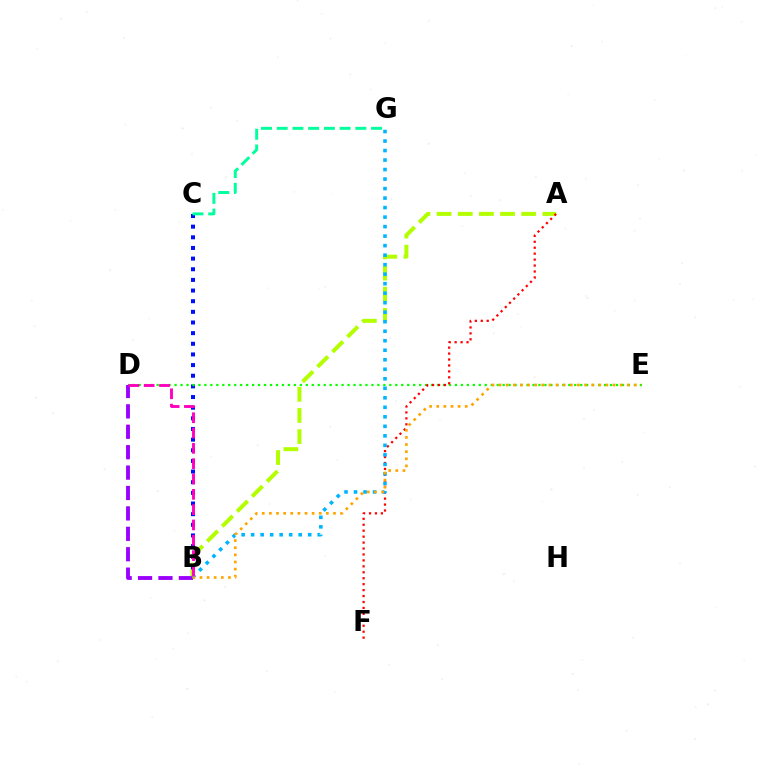{('A', 'B'): [{'color': '#b3ff00', 'line_style': 'dashed', 'thickness': 2.87}], ('B', 'C'): [{'color': '#0010ff', 'line_style': 'dotted', 'thickness': 2.89}], ('D', 'E'): [{'color': '#08ff00', 'line_style': 'dotted', 'thickness': 1.62}], ('A', 'F'): [{'color': '#ff0000', 'line_style': 'dotted', 'thickness': 1.61}], ('B', 'D'): [{'color': '#9b00ff', 'line_style': 'dashed', 'thickness': 2.77}, {'color': '#ff00bd', 'line_style': 'dashed', 'thickness': 2.08}], ('B', 'G'): [{'color': '#00b5ff', 'line_style': 'dotted', 'thickness': 2.58}], ('B', 'E'): [{'color': '#ffa500', 'line_style': 'dotted', 'thickness': 1.93}], ('C', 'G'): [{'color': '#00ff9d', 'line_style': 'dashed', 'thickness': 2.14}]}